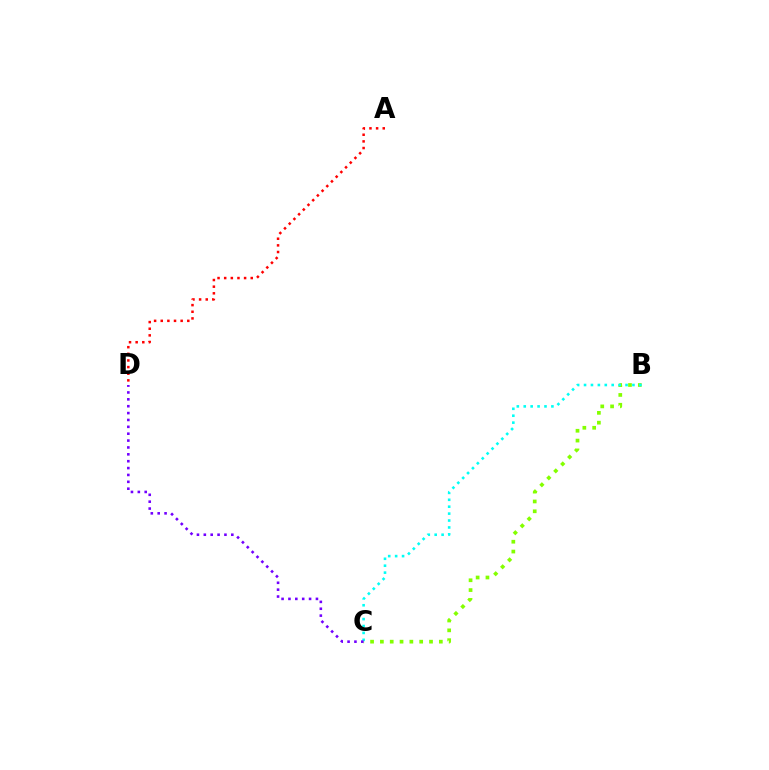{('B', 'C'): [{'color': '#84ff00', 'line_style': 'dotted', 'thickness': 2.67}, {'color': '#00fff6', 'line_style': 'dotted', 'thickness': 1.88}], ('A', 'D'): [{'color': '#ff0000', 'line_style': 'dotted', 'thickness': 1.8}], ('C', 'D'): [{'color': '#7200ff', 'line_style': 'dotted', 'thickness': 1.87}]}